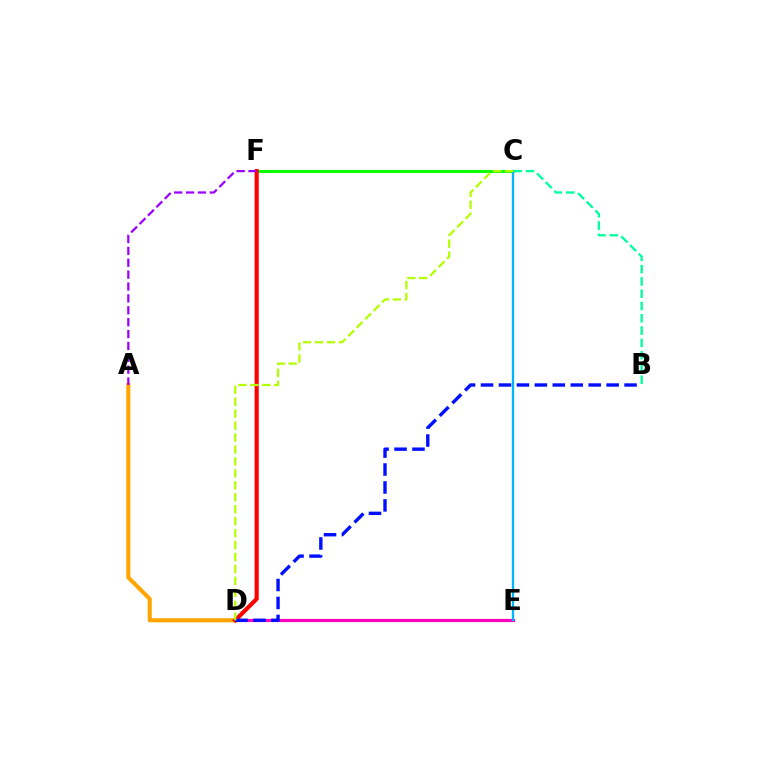{('C', 'F'): [{'color': '#08ff00', 'line_style': 'solid', 'thickness': 2.12}], ('D', 'E'): [{'color': '#ff00bd', 'line_style': 'solid', 'thickness': 2.27}], ('C', 'E'): [{'color': '#00b5ff', 'line_style': 'solid', 'thickness': 1.68}], ('A', 'D'): [{'color': '#ffa500', 'line_style': 'solid', 'thickness': 2.95}], ('D', 'F'): [{'color': '#ff0000', 'line_style': 'solid', 'thickness': 2.98}], ('B', 'C'): [{'color': '#00ff9d', 'line_style': 'dashed', 'thickness': 1.67}], ('A', 'F'): [{'color': '#9b00ff', 'line_style': 'dashed', 'thickness': 1.61}], ('B', 'D'): [{'color': '#0010ff', 'line_style': 'dashed', 'thickness': 2.44}], ('C', 'D'): [{'color': '#b3ff00', 'line_style': 'dashed', 'thickness': 1.62}]}